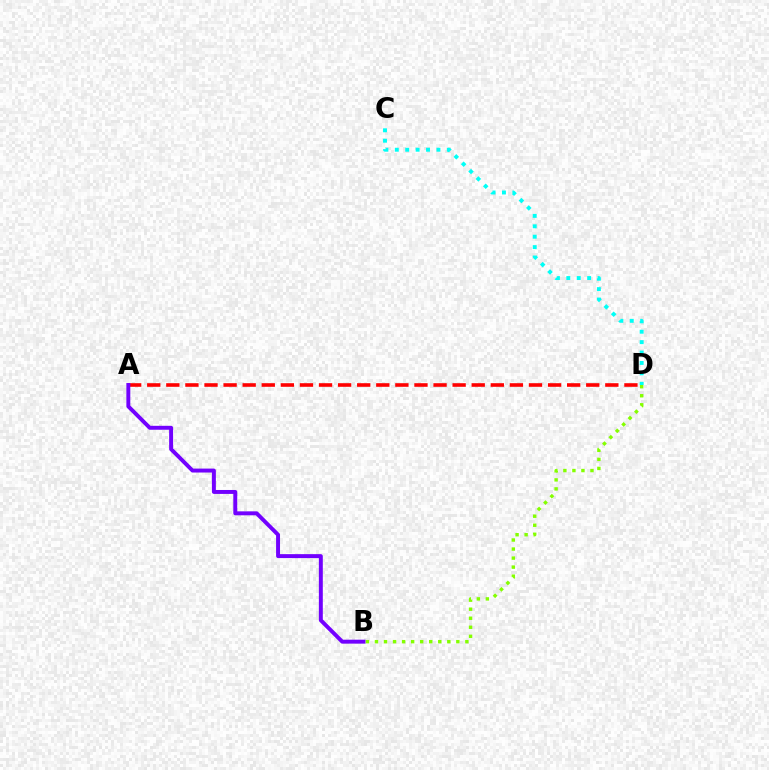{('A', 'D'): [{'color': '#ff0000', 'line_style': 'dashed', 'thickness': 2.59}], ('A', 'B'): [{'color': '#7200ff', 'line_style': 'solid', 'thickness': 2.84}], ('C', 'D'): [{'color': '#00fff6', 'line_style': 'dotted', 'thickness': 2.83}], ('B', 'D'): [{'color': '#84ff00', 'line_style': 'dotted', 'thickness': 2.46}]}